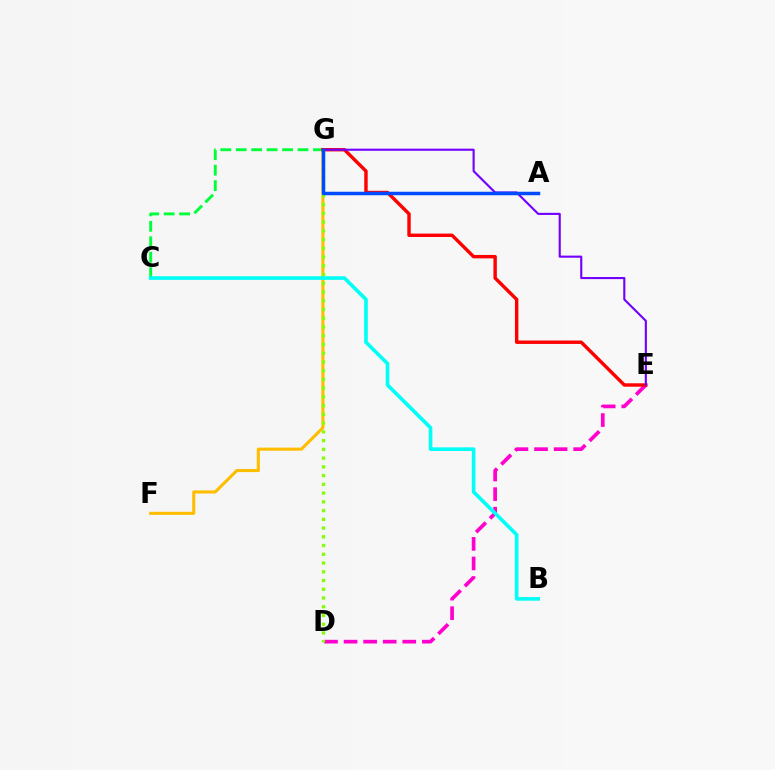{('C', 'G'): [{'color': '#00ff39', 'line_style': 'dashed', 'thickness': 2.1}], ('D', 'E'): [{'color': '#ff00cf', 'line_style': 'dashed', 'thickness': 2.66}], ('F', 'G'): [{'color': '#ffbd00', 'line_style': 'solid', 'thickness': 2.21}], ('E', 'G'): [{'color': '#ff0000', 'line_style': 'solid', 'thickness': 2.46}, {'color': '#7200ff', 'line_style': 'solid', 'thickness': 1.53}], ('D', 'G'): [{'color': '#84ff00', 'line_style': 'dotted', 'thickness': 2.38}], ('A', 'G'): [{'color': '#004bff', 'line_style': 'solid', 'thickness': 2.51}], ('B', 'C'): [{'color': '#00fff6', 'line_style': 'solid', 'thickness': 2.6}]}